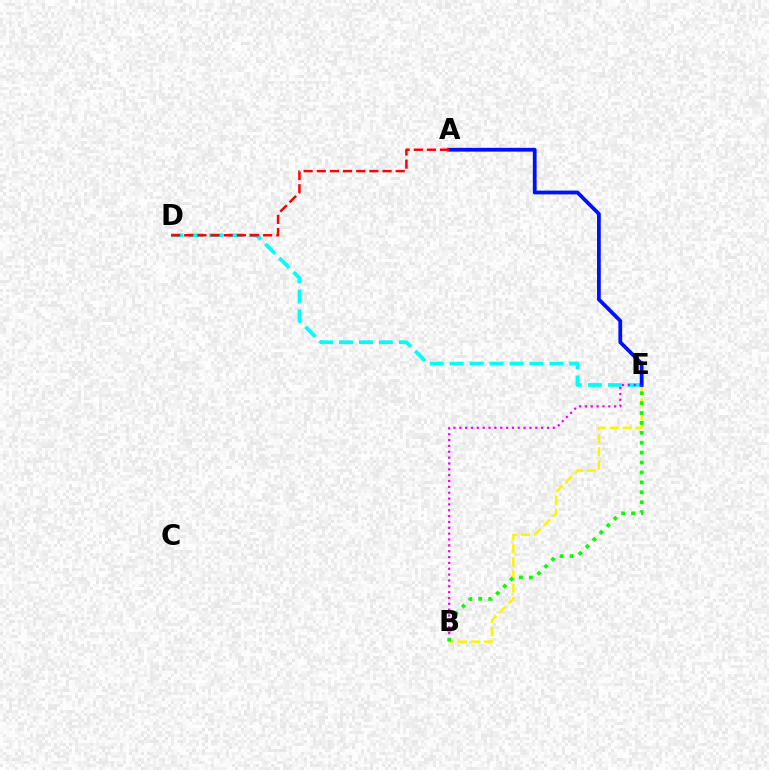{('D', 'E'): [{'color': '#00fff6', 'line_style': 'dashed', 'thickness': 2.71}], ('B', 'E'): [{'color': '#fcf500', 'line_style': 'dashed', 'thickness': 1.78}, {'color': '#ee00ff', 'line_style': 'dotted', 'thickness': 1.59}, {'color': '#08ff00', 'line_style': 'dotted', 'thickness': 2.69}], ('A', 'E'): [{'color': '#0010ff', 'line_style': 'solid', 'thickness': 2.72}], ('A', 'D'): [{'color': '#ff0000', 'line_style': 'dashed', 'thickness': 1.79}]}